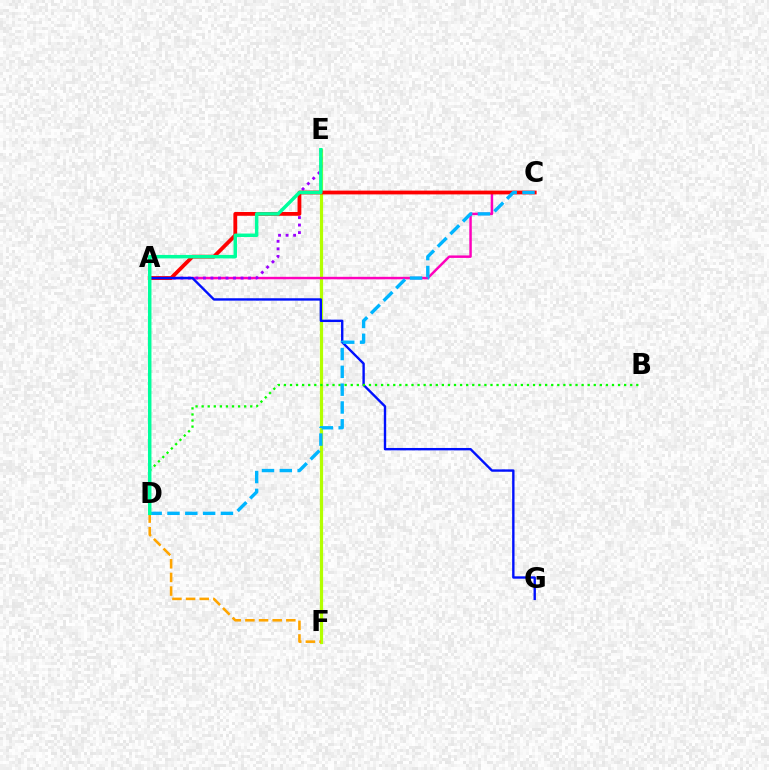{('E', 'F'): [{'color': '#b3ff00', 'line_style': 'solid', 'thickness': 2.31}], ('A', 'C'): [{'color': '#ff00bd', 'line_style': 'solid', 'thickness': 1.78}, {'color': '#ff0000', 'line_style': 'solid', 'thickness': 2.73}], ('A', 'E'): [{'color': '#9b00ff', 'line_style': 'dotted', 'thickness': 2.05}], ('A', 'G'): [{'color': '#0010ff', 'line_style': 'solid', 'thickness': 1.71}], ('D', 'F'): [{'color': '#ffa500', 'line_style': 'dashed', 'thickness': 1.85}], ('B', 'D'): [{'color': '#08ff00', 'line_style': 'dotted', 'thickness': 1.65}], ('C', 'D'): [{'color': '#00b5ff', 'line_style': 'dashed', 'thickness': 2.42}], ('D', 'E'): [{'color': '#00ff9d', 'line_style': 'solid', 'thickness': 2.5}]}